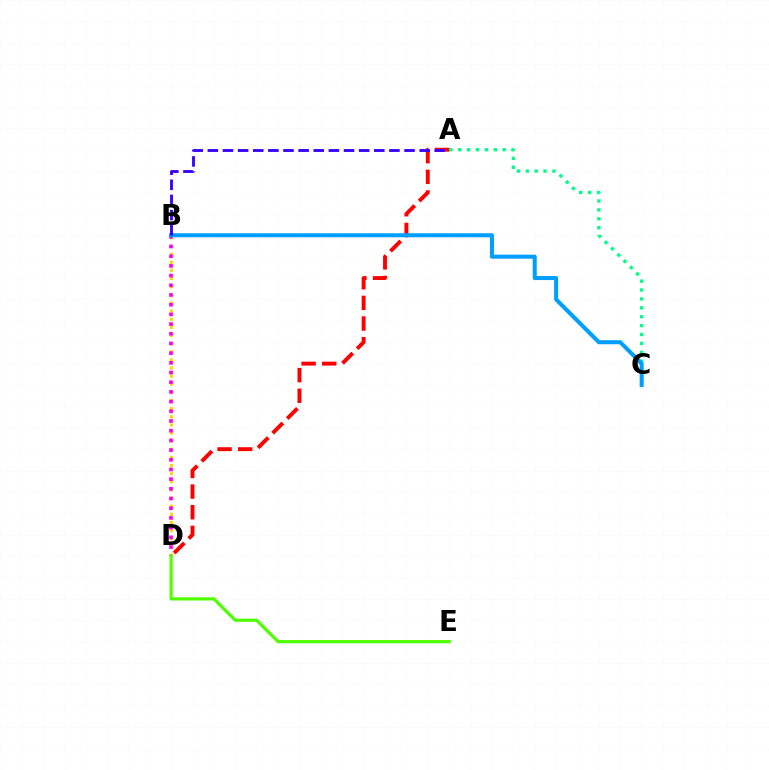{('B', 'D'): [{'color': '#ffd500', 'line_style': 'dotted', 'thickness': 2.21}, {'color': '#ff00ed', 'line_style': 'dotted', 'thickness': 2.63}], ('A', 'C'): [{'color': '#00ff86', 'line_style': 'dotted', 'thickness': 2.42}], ('A', 'D'): [{'color': '#ff0000', 'line_style': 'dashed', 'thickness': 2.8}], ('B', 'C'): [{'color': '#009eff', 'line_style': 'solid', 'thickness': 2.9}], ('A', 'B'): [{'color': '#3700ff', 'line_style': 'dashed', 'thickness': 2.06}], ('D', 'E'): [{'color': '#4fff00', 'line_style': 'solid', 'thickness': 2.3}]}